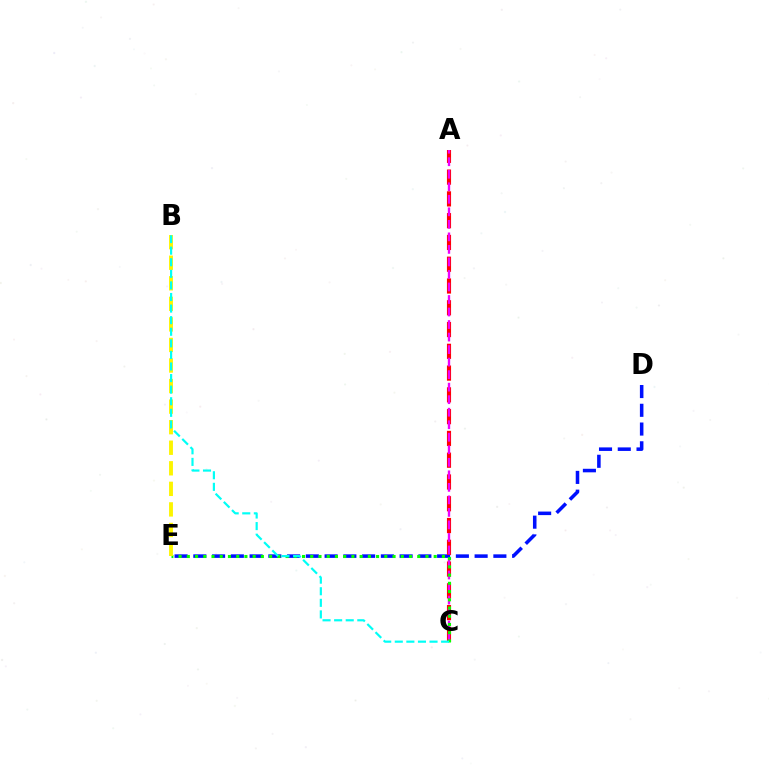{('D', 'E'): [{'color': '#0010ff', 'line_style': 'dashed', 'thickness': 2.55}], ('A', 'C'): [{'color': '#ff0000', 'line_style': 'dashed', 'thickness': 2.96}, {'color': '#ee00ff', 'line_style': 'dashed', 'thickness': 1.7}], ('C', 'E'): [{'color': '#08ff00', 'line_style': 'dotted', 'thickness': 2.24}], ('B', 'E'): [{'color': '#fcf500', 'line_style': 'dashed', 'thickness': 2.79}], ('B', 'C'): [{'color': '#00fff6', 'line_style': 'dashed', 'thickness': 1.57}]}